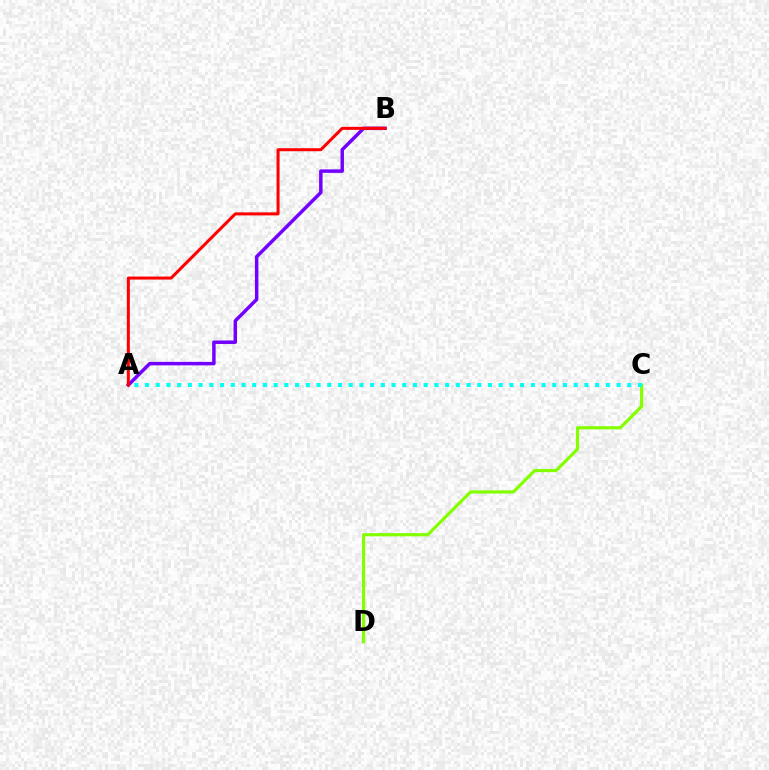{('C', 'D'): [{'color': '#84ff00', 'line_style': 'solid', 'thickness': 2.3}], ('A', 'B'): [{'color': '#7200ff', 'line_style': 'solid', 'thickness': 2.5}, {'color': '#ff0000', 'line_style': 'solid', 'thickness': 2.17}], ('A', 'C'): [{'color': '#00fff6', 'line_style': 'dotted', 'thickness': 2.91}]}